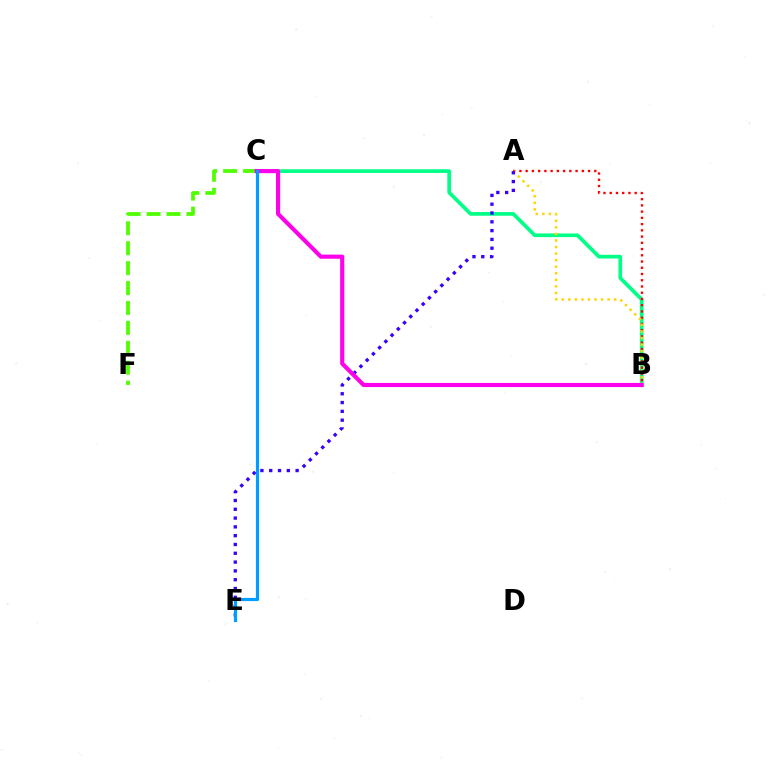{('B', 'C'): [{'color': '#00ff86', 'line_style': 'solid', 'thickness': 2.65}, {'color': '#ff00ed', 'line_style': 'solid', 'thickness': 2.97}], ('C', 'F'): [{'color': '#4fff00', 'line_style': 'dashed', 'thickness': 2.71}], ('A', 'B'): [{'color': '#ff0000', 'line_style': 'dotted', 'thickness': 1.7}, {'color': '#ffd500', 'line_style': 'dotted', 'thickness': 1.78}], ('A', 'E'): [{'color': '#3700ff', 'line_style': 'dotted', 'thickness': 2.39}], ('C', 'E'): [{'color': '#009eff', 'line_style': 'solid', 'thickness': 2.29}]}